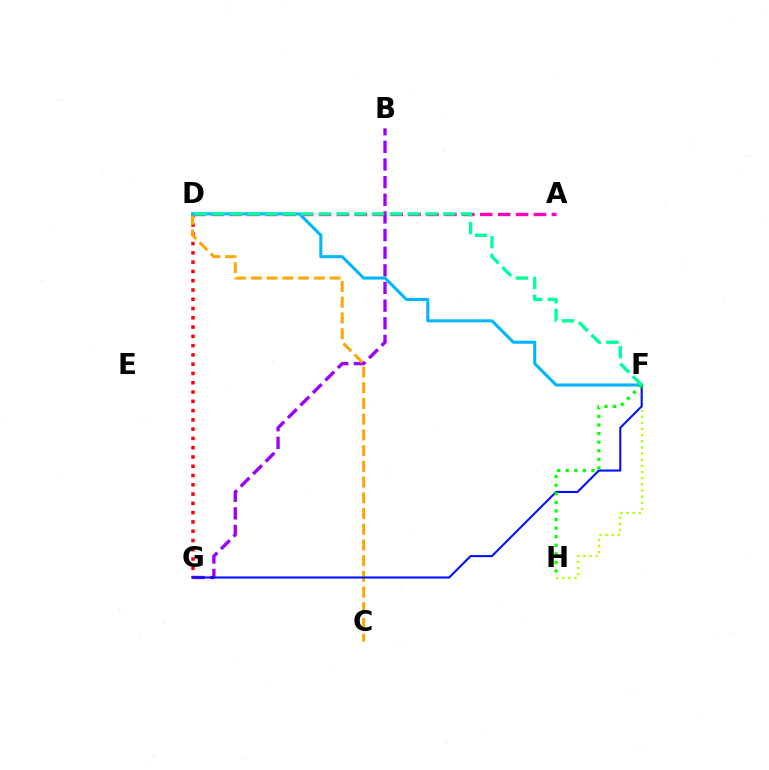{('D', 'G'): [{'color': '#ff0000', 'line_style': 'dotted', 'thickness': 2.52}], ('A', 'D'): [{'color': '#ff00bd', 'line_style': 'dashed', 'thickness': 2.43}], ('F', 'H'): [{'color': '#b3ff00', 'line_style': 'dotted', 'thickness': 1.67}, {'color': '#08ff00', 'line_style': 'dotted', 'thickness': 2.33}], ('B', 'G'): [{'color': '#9b00ff', 'line_style': 'dashed', 'thickness': 2.4}], ('C', 'D'): [{'color': '#ffa500', 'line_style': 'dashed', 'thickness': 2.14}], ('F', 'G'): [{'color': '#0010ff', 'line_style': 'solid', 'thickness': 1.5}], ('D', 'F'): [{'color': '#00b5ff', 'line_style': 'solid', 'thickness': 2.21}, {'color': '#00ff9d', 'line_style': 'dashed', 'thickness': 2.41}]}